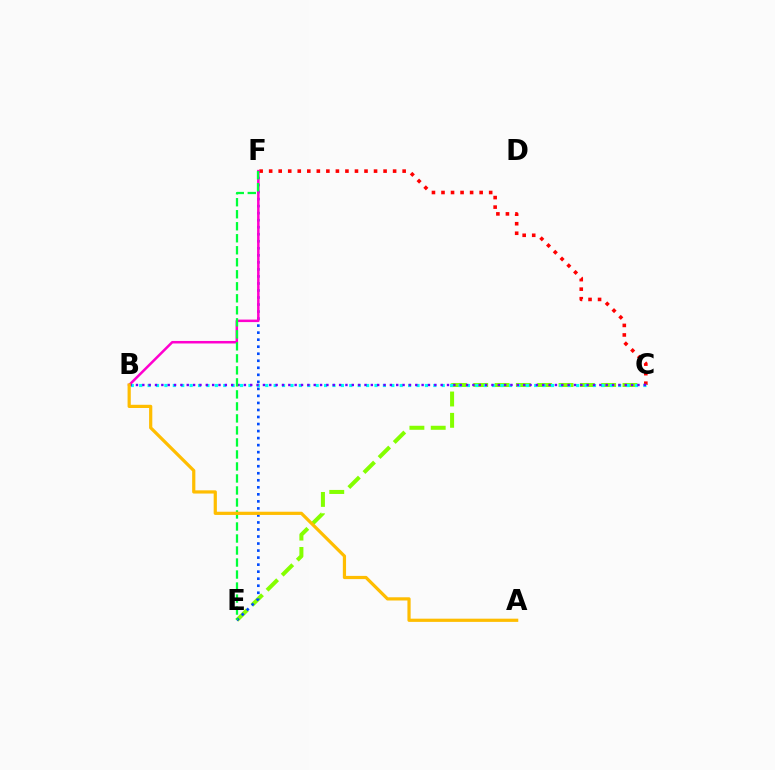{('C', 'E'): [{'color': '#84ff00', 'line_style': 'dashed', 'thickness': 2.9}], ('C', 'F'): [{'color': '#ff0000', 'line_style': 'dotted', 'thickness': 2.59}], ('E', 'F'): [{'color': '#004bff', 'line_style': 'dotted', 'thickness': 1.91}, {'color': '#00ff39', 'line_style': 'dashed', 'thickness': 1.63}], ('B', 'C'): [{'color': '#00fff6', 'line_style': 'dotted', 'thickness': 2.28}, {'color': '#7200ff', 'line_style': 'dotted', 'thickness': 1.72}], ('B', 'F'): [{'color': '#ff00cf', 'line_style': 'solid', 'thickness': 1.81}], ('A', 'B'): [{'color': '#ffbd00', 'line_style': 'solid', 'thickness': 2.31}]}